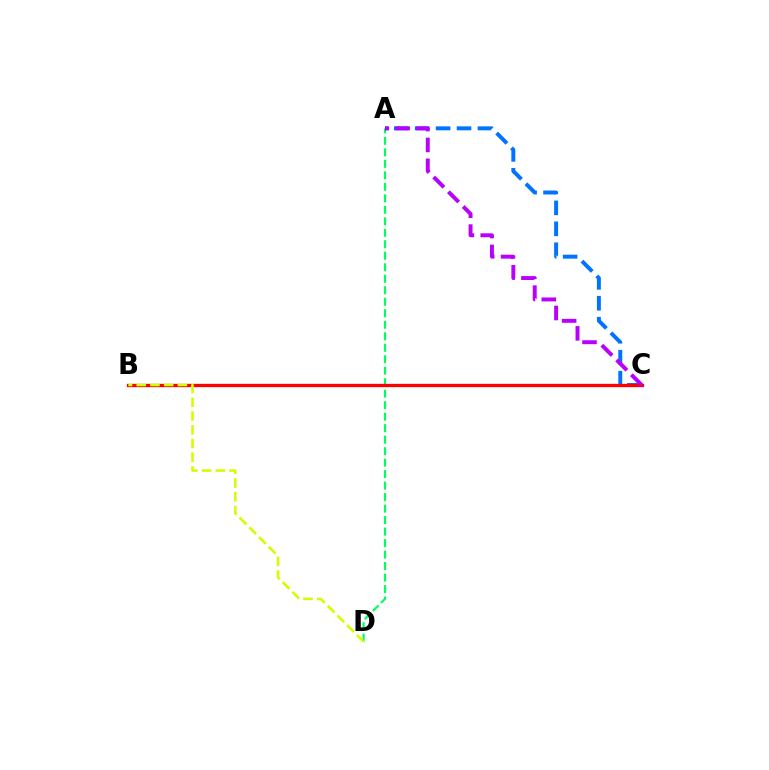{('A', 'D'): [{'color': '#00ff5c', 'line_style': 'dashed', 'thickness': 1.56}], ('A', 'C'): [{'color': '#0074ff', 'line_style': 'dashed', 'thickness': 2.84}, {'color': '#b900ff', 'line_style': 'dashed', 'thickness': 2.84}], ('B', 'C'): [{'color': '#ff0000', 'line_style': 'solid', 'thickness': 2.38}], ('B', 'D'): [{'color': '#d1ff00', 'line_style': 'dashed', 'thickness': 1.86}]}